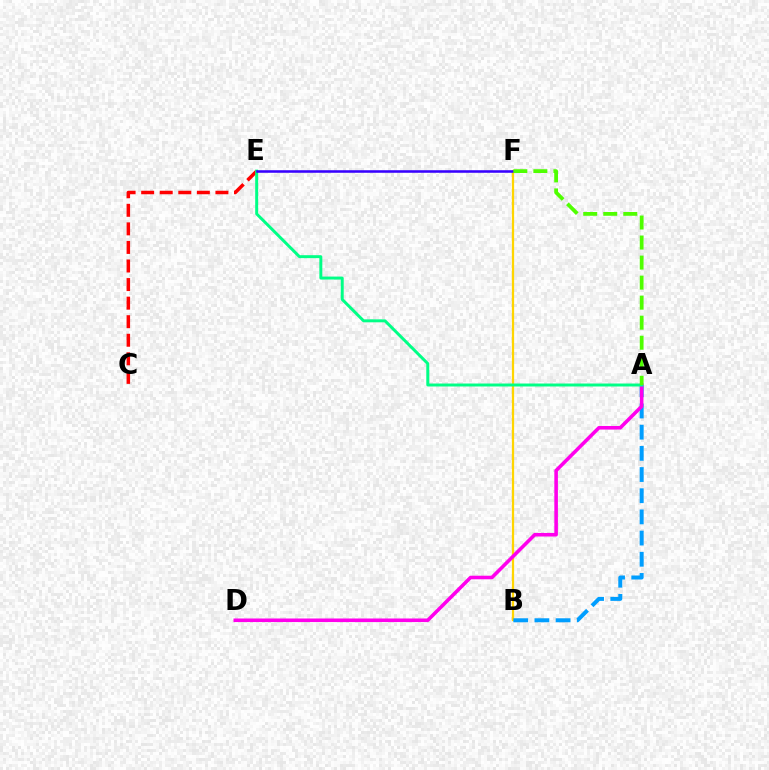{('B', 'F'): [{'color': '#ffd500', 'line_style': 'solid', 'thickness': 1.63}], ('C', 'E'): [{'color': '#ff0000', 'line_style': 'dashed', 'thickness': 2.52}], ('A', 'B'): [{'color': '#009eff', 'line_style': 'dashed', 'thickness': 2.88}], ('A', 'D'): [{'color': '#ff00ed', 'line_style': 'solid', 'thickness': 2.57}], ('A', 'E'): [{'color': '#00ff86', 'line_style': 'solid', 'thickness': 2.13}], ('E', 'F'): [{'color': '#3700ff', 'line_style': 'solid', 'thickness': 1.83}], ('A', 'F'): [{'color': '#4fff00', 'line_style': 'dashed', 'thickness': 2.72}]}